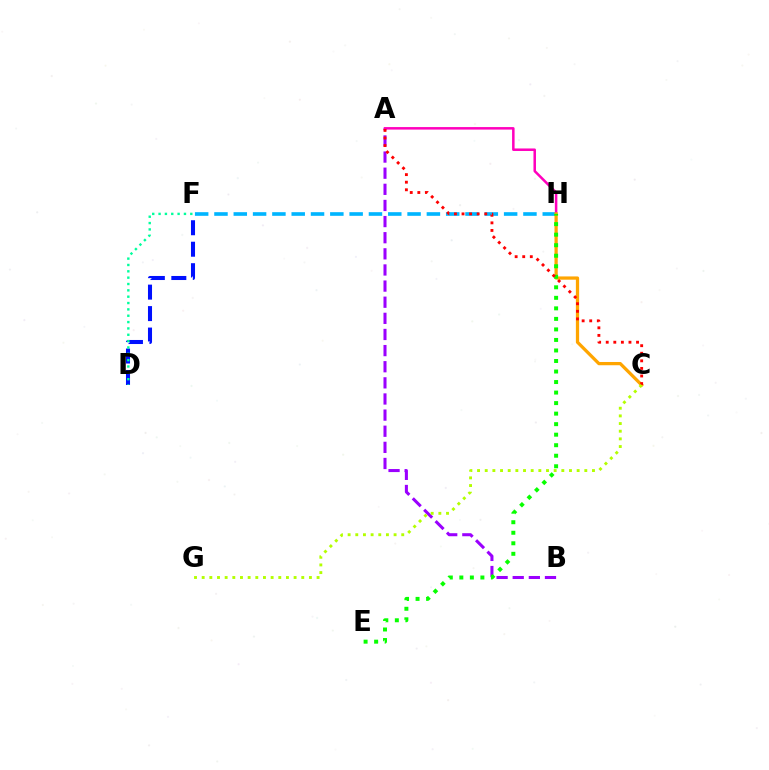{('D', 'F'): [{'color': '#0010ff', 'line_style': 'dashed', 'thickness': 2.92}, {'color': '#00ff9d', 'line_style': 'dotted', 'thickness': 1.72}], ('A', 'B'): [{'color': '#9b00ff', 'line_style': 'dashed', 'thickness': 2.19}], ('F', 'H'): [{'color': '#00b5ff', 'line_style': 'dashed', 'thickness': 2.62}], ('A', 'H'): [{'color': '#ff00bd', 'line_style': 'solid', 'thickness': 1.81}], ('C', 'H'): [{'color': '#ffa500', 'line_style': 'solid', 'thickness': 2.34}], ('E', 'H'): [{'color': '#08ff00', 'line_style': 'dotted', 'thickness': 2.86}], ('A', 'C'): [{'color': '#ff0000', 'line_style': 'dotted', 'thickness': 2.06}], ('C', 'G'): [{'color': '#b3ff00', 'line_style': 'dotted', 'thickness': 2.08}]}